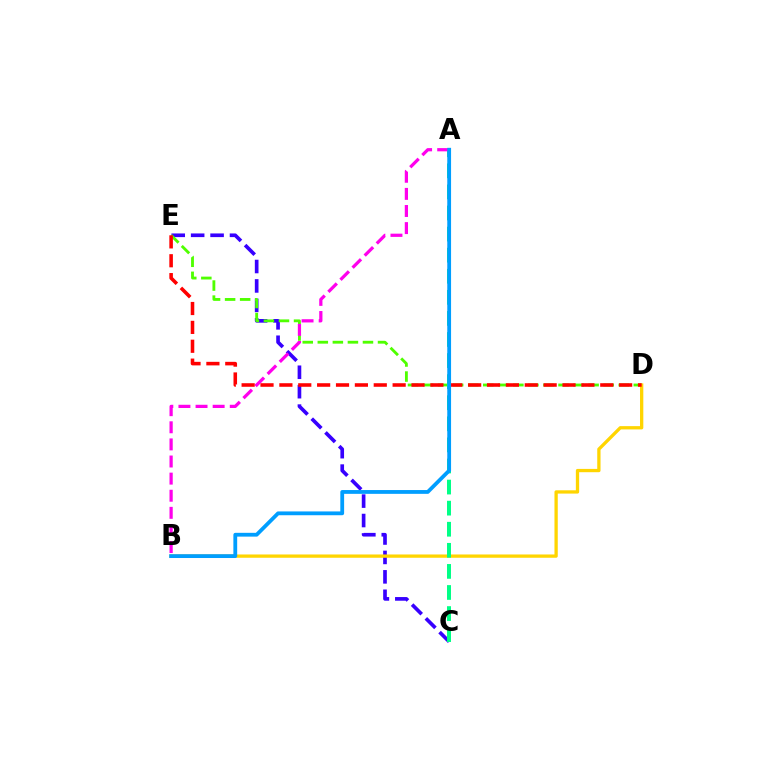{('C', 'E'): [{'color': '#3700ff', 'line_style': 'dashed', 'thickness': 2.64}], ('D', 'E'): [{'color': '#4fff00', 'line_style': 'dashed', 'thickness': 2.05}, {'color': '#ff0000', 'line_style': 'dashed', 'thickness': 2.56}], ('B', 'D'): [{'color': '#ffd500', 'line_style': 'solid', 'thickness': 2.37}], ('A', 'C'): [{'color': '#00ff86', 'line_style': 'dashed', 'thickness': 2.86}], ('A', 'B'): [{'color': '#ff00ed', 'line_style': 'dashed', 'thickness': 2.32}, {'color': '#009eff', 'line_style': 'solid', 'thickness': 2.73}]}